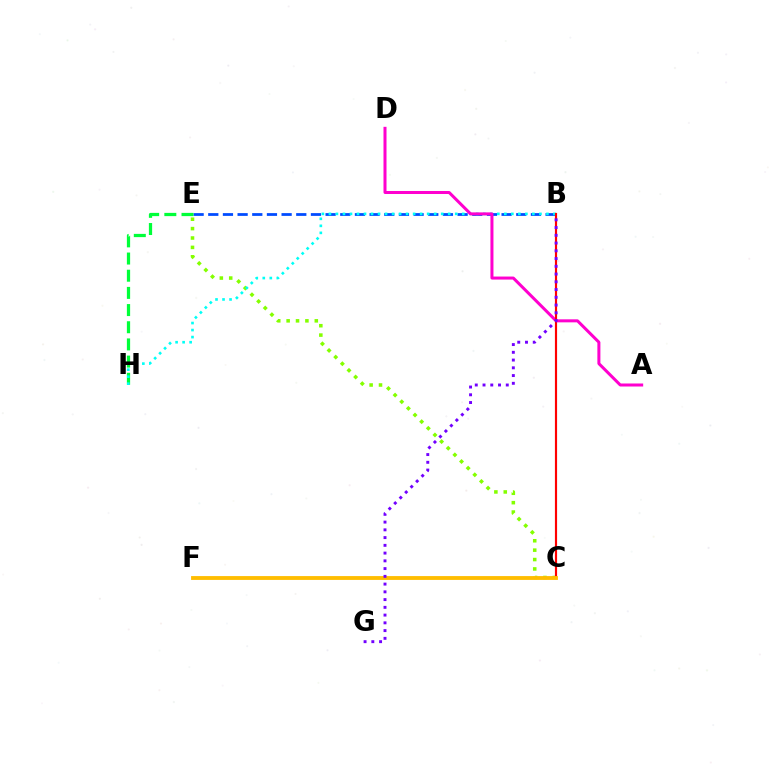{('C', 'E'): [{'color': '#84ff00', 'line_style': 'dotted', 'thickness': 2.55}], ('B', 'E'): [{'color': '#004bff', 'line_style': 'dashed', 'thickness': 1.99}], ('E', 'H'): [{'color': '#00ff39', 'line_style': 'dashed', 'thickness': 2.33}], ('B', 'H'): [{'color': '#00fff6', 'line_style': 'dotted', 'thickness': 1.91}], ('A', 'D'): [{'color': '#ff00cf', 'line_style': 'solid', 'thickness': 2.17}], ('B', 'C'): [{'color': '#ff0000', 'line_style': 'solid', 'thickness': 1.56}], ('C', 'F'): [{'color': '#ffbd00', 'line_style': 'solid', 'thickness': 2.77}], ('B', 'G'): [{'color': '#7200ff', 'line_style': 'dotted', 'thickness': 2.11}]}